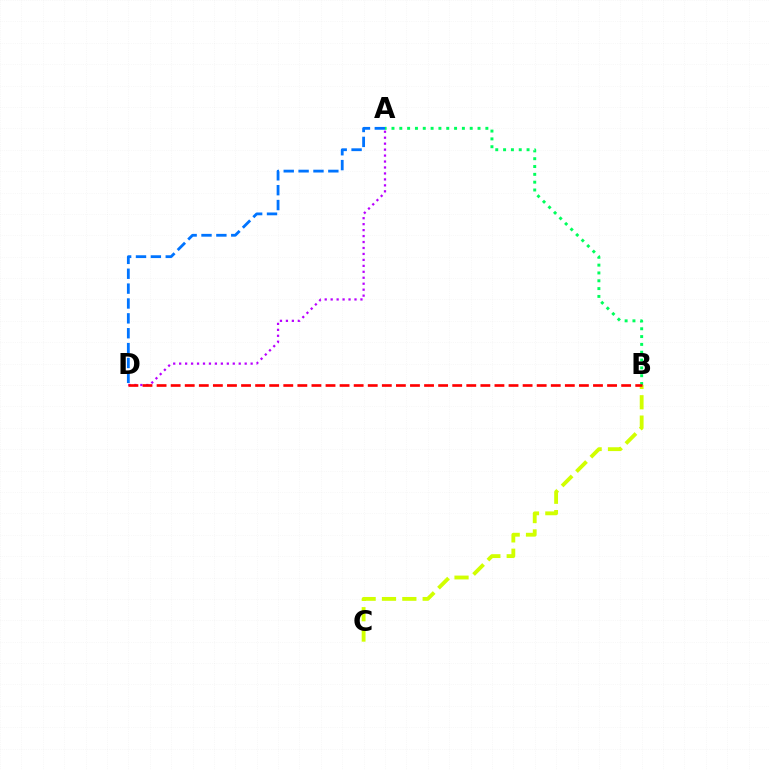{('A', 'D'): [{'color': '#0074ff', 'line_style': 'dashed', 'thickness': 2.02}, {'color': '#b900ff', 'line_style': 'dotted', 'thickness': 1.62}], ('B', 'C'): [{'color': '#d1ff00', 'line_style': 'dashed', 'thickness': 2.76}], ('A', 'B'): [{'color': '#00ff5c', 'line_style': 'dotted', 'thickness': 2.13}], ('B', 'D'): [{'color': '#ff0000', 'line_style': 'dashed', 'thickness': 1.91}]}